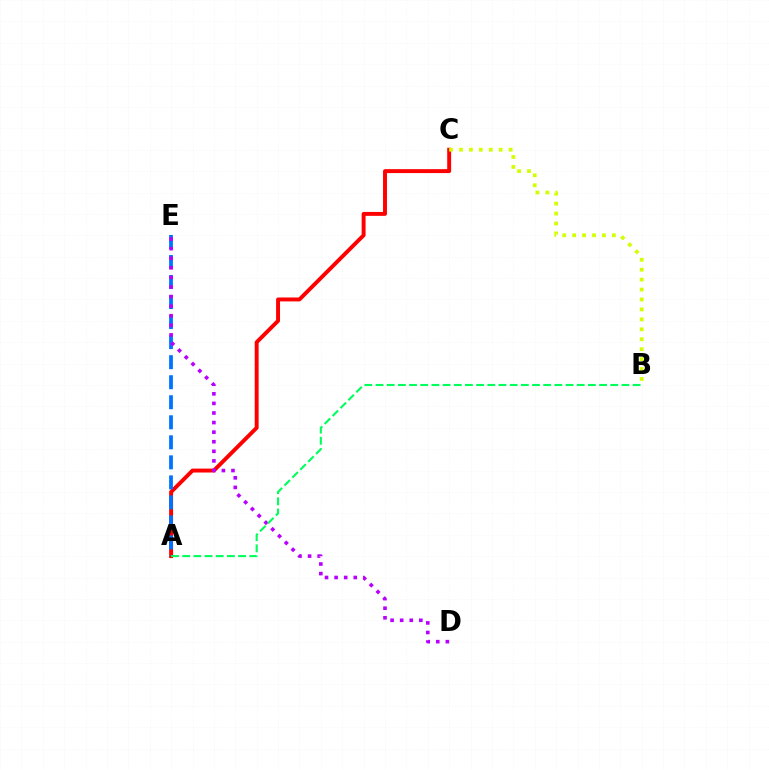{('A', 'C'): [{'color': '#ff0000', 'line_style': 'solid', 'thickness': 2.82}], ('A', 'E'): [{'color': '#0074ff', 'line_style': 'dashed', 'thickness': 2.72}], ('D', 'E'): [{'color': '#b900ff', 'line_style': 'dotted', 'thickness': 2.6}], ('A', 'B'): [{'color': '#00ff5c', 'line_style': 'dashed', 'thickness': 1.52}], ('B', 'C'): [{'color': '#d1ff00', 'line_style': 'dotted', 'thickness': 2.7}]}